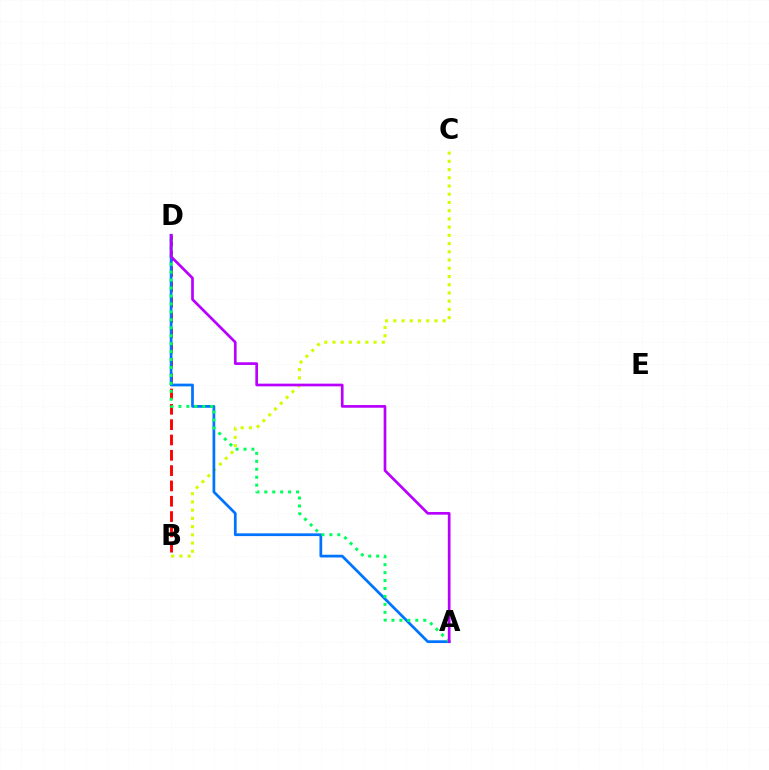{('B', 'C'): [{'color': '#d1ff00', 'line_style': 'dotted', 'thickness': 2.23}], ('B', 'D'): [{'color': '#ff0000', 'line_style': 'dashed', 'thickness': 2.08}], ('A', 'D'): [{'color': '#0074ff', 'line_style': 'solid', 'thickness': 1.97}, {'color': '#00ff5c', 'line_style': 'dotted', 'thickness': 2.16}, {'color': '#b900ff', 'line_style': 'solid', 'thickness': 1.94}]}